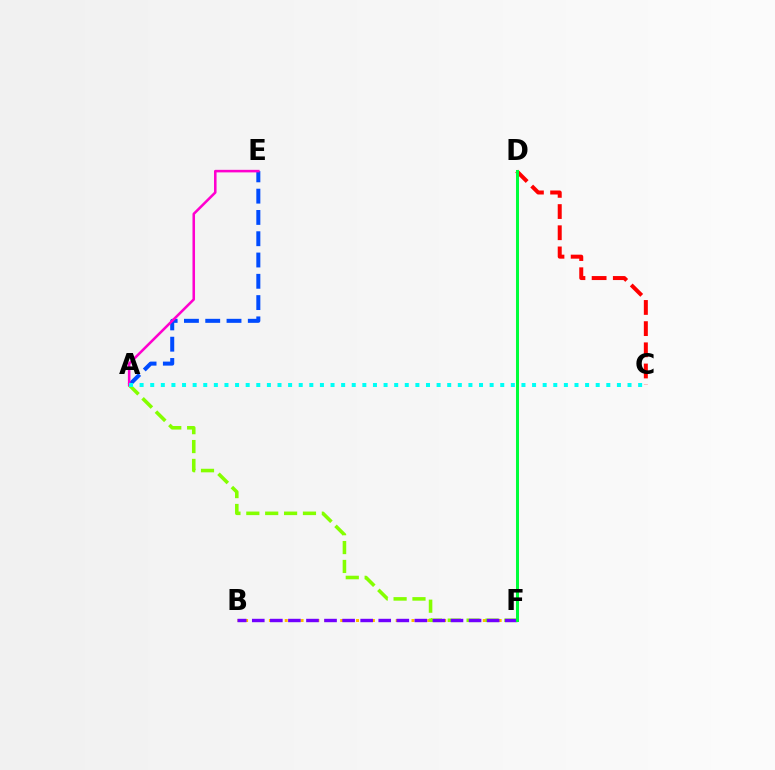{('A', 'E'): [{'color': '#004bff', 'line_style': 'dashed', 'thickness': 2.89}, {'color': '#ff00cf', 'line_style': 'solid', 'thickness': 1.84}], ('B', 'F'): [{'color': '#ffbd00', 'line_style': 'dotted', 'thickness': 2.15}, {'color': '#7200ff', 'line_style': 'dashed', 'thickness': 2.45}], ('A', 'F'): [{'color': '#84ff00', 'line_style': 'dashed', 'thickness': 2.56}], ('C', 'D'): [{'color': '#ff0000', 'line_style': 'dashed', 'thickness': 2.88}], ('A', 'C'): [{'color': '#00fff6', 'line_style': 'dotted', 'thickness': 2.88}], ('D', 'F'): [{'color': '#00ff39', 'line_style': 'solid', 'thickness': 2.17}]}